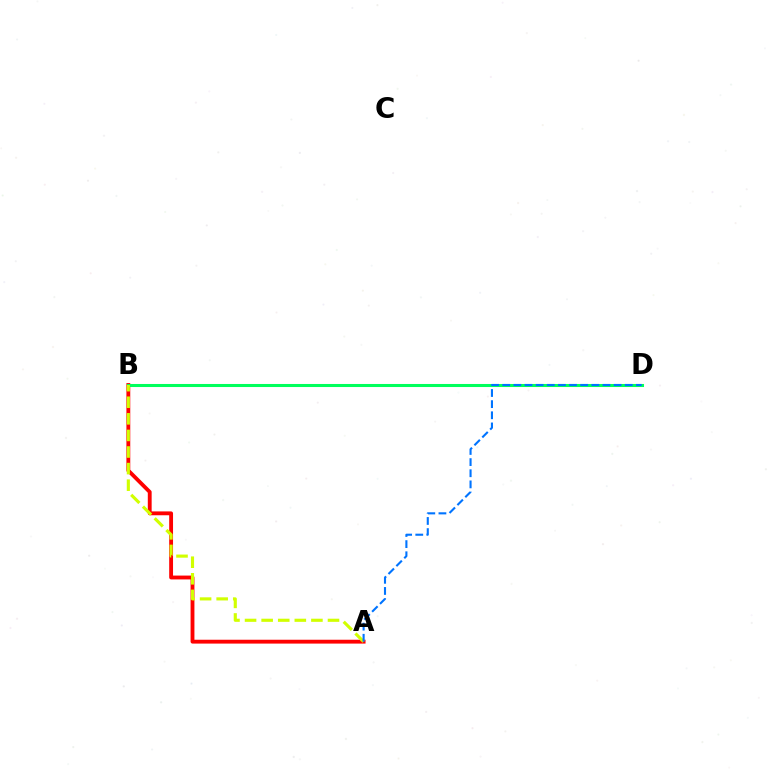{('B', 'D'): [{'color': '#b900ff', 'line_style': 'dashed', 'thickness': 2.12}, {'color': '#00ff5c', 'line_style': 'solid', 'thickness': 2.2}], ('A', 'B'): [{'color': '#ff0000', 'line_style': 'solid', 'thickness': 2.77}, {'color': '#d1ff00', 'line_style': 'dashed', 'thickness': 2.25}], ('A', 'D'): [{'color': '#0074ff', 'line_style': 'dashed', 'thickness': 1.51}]}